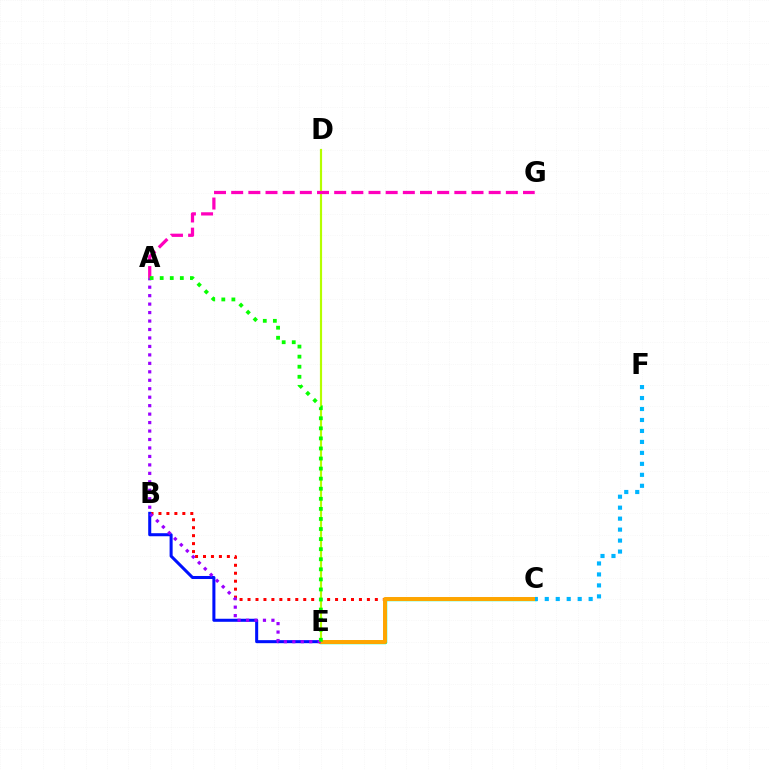{('D', 'E'): [{'color': '#b3ff00', 'line_style': 'solid', 'thickness': 1.57}], ('B', 'C'): [{'color': '#ff0000', 'line_style': 'dotted', 'thickness': 2.16}], ('A', 'G'): [{'color': '#ff00bd', 'line_style': 'dashed', 'thickness': 2.33}], ('B', 'E'): [{'color': '#0010ff', 'line_style': 'solid', 'thickness': 2.19}], ('C', 'E'): [{'color': '#00ff9d', 'line_style': 'solid', 'thickness': 2.49}, {'color': '#ffa500', 'line_style': 'solid', 'thickness': 2.85}], ('A', 'E'): [{'color': '#9b00ff', 'line_style': 'dotted', 'thickness': 2.3}, {'color': '#08ff00', 'line_style': 'dotted', 'thickness': 2.74}], ('C', 'F'): [{'color': '#00b5ff', 'line_style': 'dotted', 'thickness': 2.98}]}